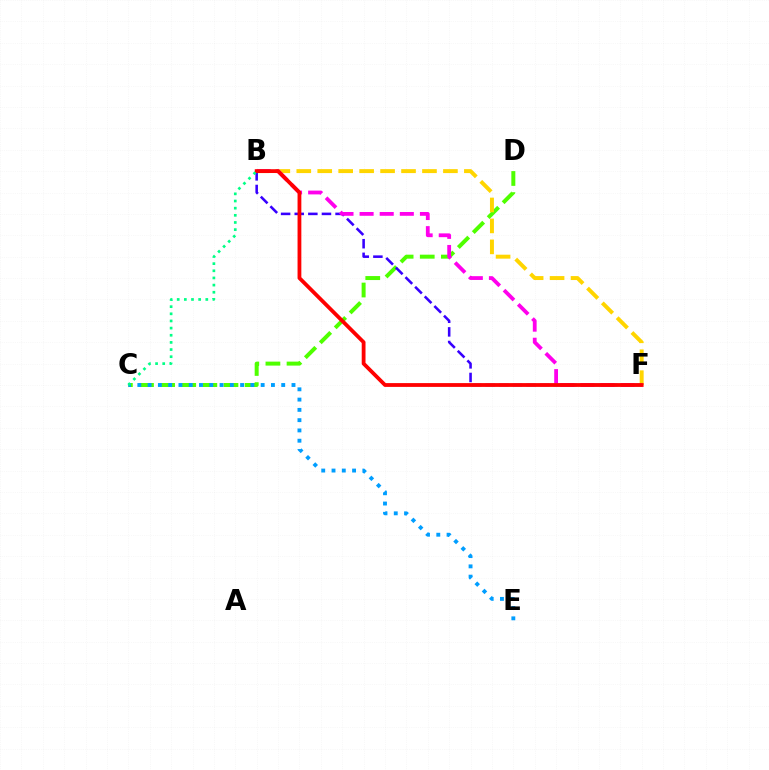{('C', 'D'): [{'color': '#4fff00', 'line_style': 'dashed', 'thickness': 2.87}], ('B', 'F'): [{'color': '#ffd500', 'line_style': 'dashed', 'thickness': 2.85}, {'color': '#3700ff', 'line_style': 'dashed', 'thickness': 1.85}, {'color': '#ff00ed', 'line_style': 'dashed', 'thickness': 2.73}, {'color': '#ff0000', 'line_style': 'solid', 'thickness': 2.74}], ('C', 'E'): [{'color': '#009eff', 'line_style': 'dotted', 'thickness': 2.79}], ('B', 'C'): [{'color': '#00ff86', 'line_style': 'dotted', 'thickness': 1.94}]}